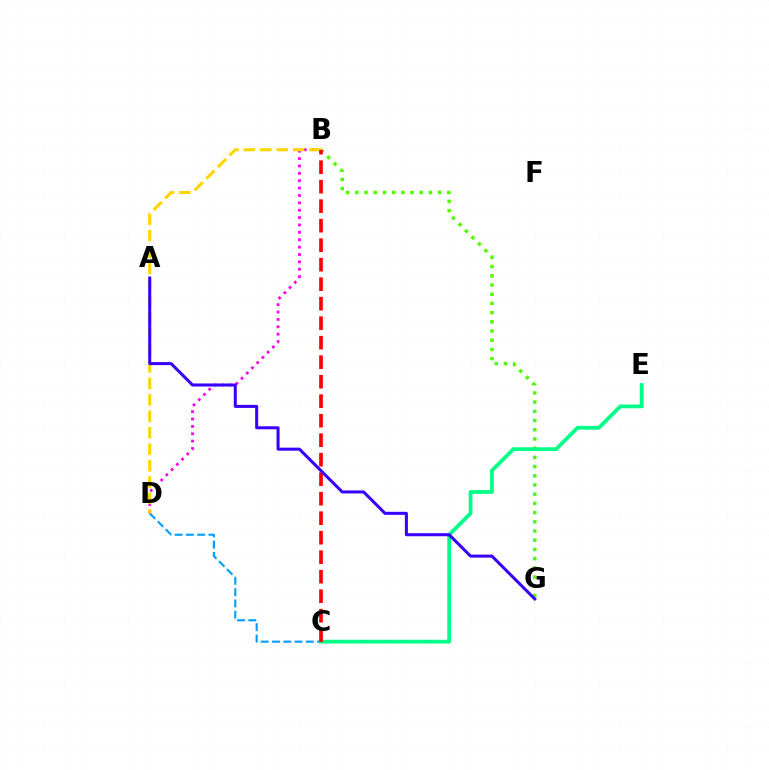{('B', 'G'): [{'color': '#4fff00', 'line_style': 'dotted', 'thickness': 2.5}], ('C', 'D'): [{'color': '#009eff', 'line_style': 'dashed', 'thickness': 1.53}], ('C', 'E'): [{'color': '#00ff86', 'line_style': 'solid', 'thickness': 2.72}], ('B', 'D'): [{'color': '#ff00ed', 'line_style': 'dotted', 'thickness': 2.0}, {'color': '#ffd500', 'line_style': 'dashed', 'thickness': 2.23}], ('B', 'C'): [{'color': '#ff0000', 'line_style': 'dashed', 'thickness': 2.65}], ('A', 'G'): [{'color': '#3700ff', 'line_style': 'solid', 'thickness': 2.18}]}